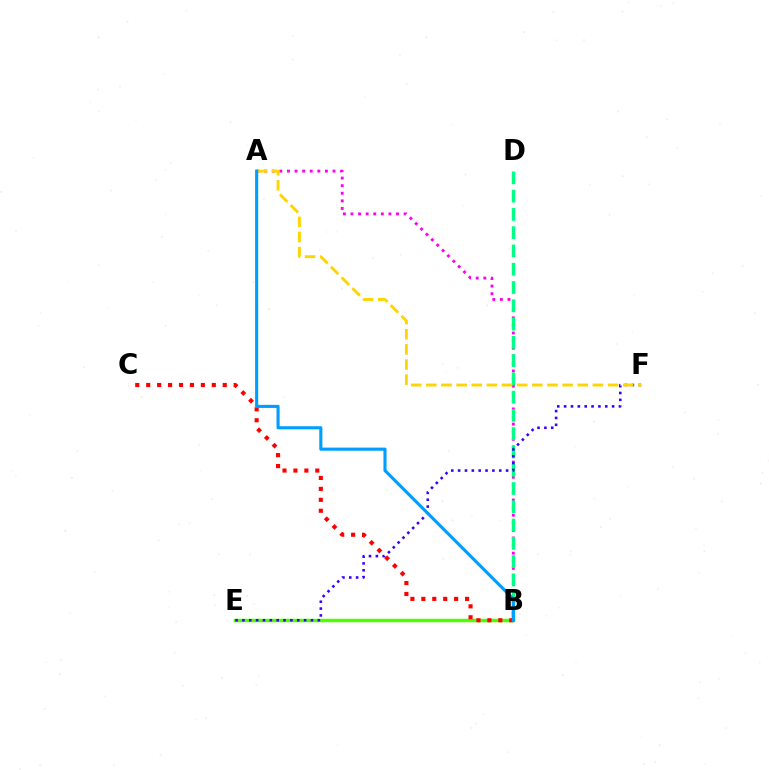{('A', 'B'): [{'color': '#ff00ed', 'line_style': 'dotted', 'thickness': 2.06}, {'color': '#009eff', 'line_style': 'solid', 'thickness': 2.24}], ('B', 'E'): [{'color': '#4fff00', 'line_style': 'solid', 'thickness': 2.49}], ('B', 'D'): [{'color': '#00ff86', 'line_style': 'dashed', 'thickness': 2.48}], ('E', 'F'): [{'color': '#3700ff', 'line_style': 'dotted', 'thickness': 1.86}], ('A', 'F'): [{'color': '#ffd500', 'line_style': 'dashed', 'thickness': 2.06}], ('B', 'C'): [{'color': '#ff0000', 'line_style': 'dotted', 'thickness': 2.97}]}